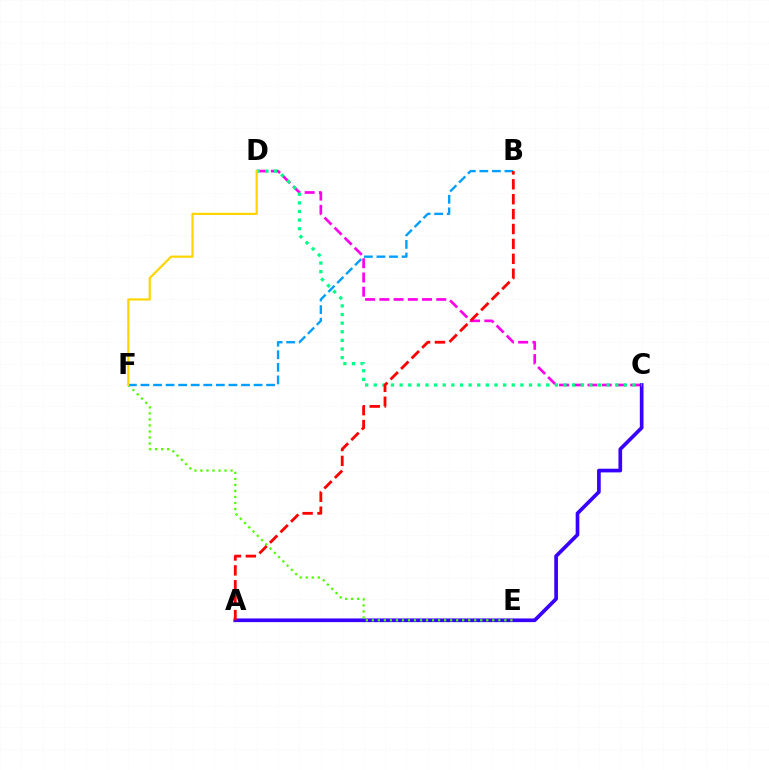{('C', 'D'): [{'color': '#ff00ed', 'line_style': 'dashed', 'thickness': 1.93}, {'color': '#00ff86', 'line_style': 'dotted', 'thickness': 2.34}], ('A', 'C'): [{'color': '#3700ff', 'line_style': 'solid', 'thickness': 2.65}], ('E', 'F'): [{'color': '#4fff00', 'line_style': 'dotted', 'thickness': 1.64}], ('B', 'F'): [{'color': '#009eff', 'line_style': 'dashed', 'thickness': 1.71}], ('A', 'B'): [{'color': '#ff0000', 'line_style': 'dashed', 'thickness': 2.02}], ('D', 'F'): [{'color': '#ffd500', 'line_style': 'solid', 'thickness': 1.58}]}